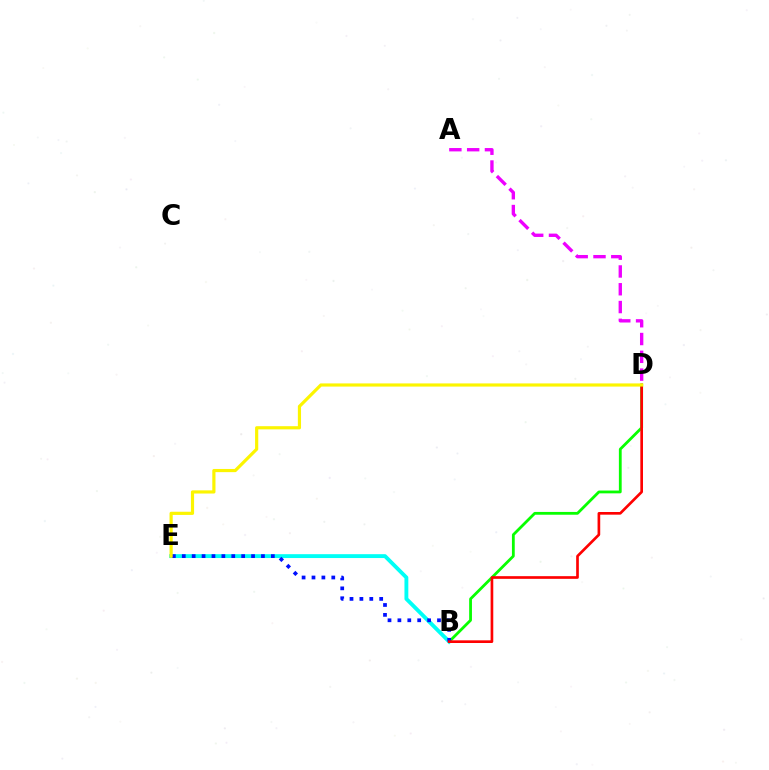{('B', 'D'): [{'color': '#08ff00', 'line_style': 'solid', 'thickness': 2.01}, {'color': '#ff0000', 'line_style': 'solid', 'thickness': 1.92}], ('B', 'E'): [{'color': '#00fff6', 'line_style': 'solid', 'thickness': 2.78}, {'color': '#0010ff', 'line_style': 'dotted', 'thickness': 2.69}], ('A', 'D'): [{'color': '#ee00ff', 'line_style': 'dashed', 'thickness': 2.42}], ('D', 'E'): [{'color': '#fcf500', 'line_style': 'solid', 'thickness': 2.29}]}